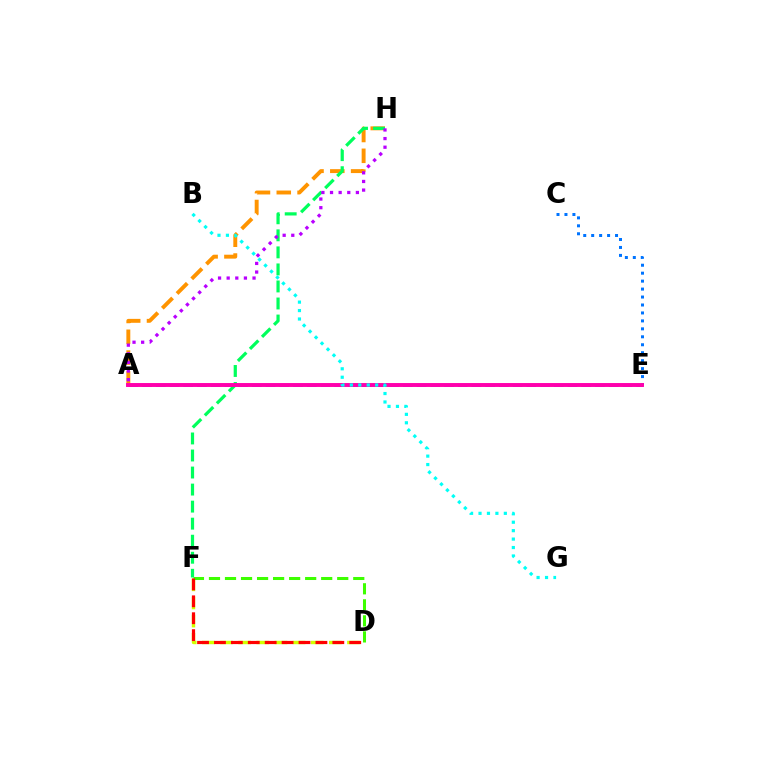{('D', 'F'): [{'color': '#d1ff00', 'line_style': 'dashed', 'thickness': 2.46}, {'color': '#3dff00', 'line_style': 'dashed', 'thickness': 2.18}, {'color': '#ff0000', 'line_style': 'dashed', 'thickness': 2.3}], ('C', 'E'): [{'color': '#0074ff', 'line_style': 'dotted', 'thickness': 2.16}], ('A', 'H'): [{'color': '#ff9400', 'line_style': 'dashed', 'thickness': 2.83}, {'color': '#b900ff', 'line_style': 'dotted', 'thickness': 2.34}], ('F', 'H'): [{'color': '#00ff5c', 'line_style': 'dashed', 'thickness': 2.31}], ('A', 'E'): [{'color': '#2500ff', 'line_style': 'dashed', 'thickness': 1.86}, {'color': '#ff00ac', 'line_style': 'solid', 'thickness': 2.82}], ('B', 'G'): [{'color': '#00fff6', 'line_style': 'dotted', 'thickness': 2.29}]}